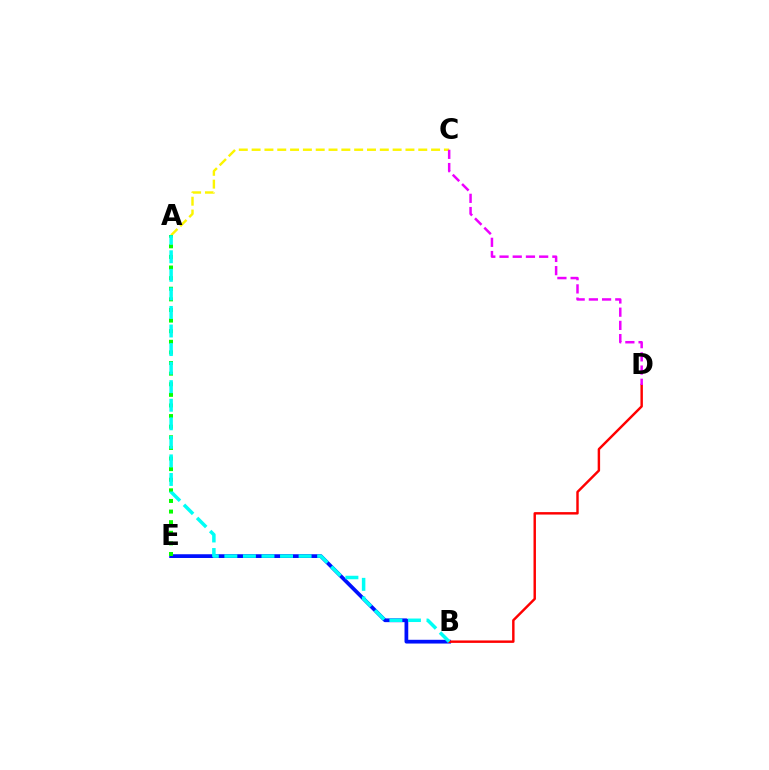{('B', 'E'): [{'color': '#0010ff', 'line_style': 'solid', 'thickness': 2.69}], ('B', 'D'): [{'color': '#ff0000', 'line_style': 'solid', 'thickness': 1.76}], ('A', 'C'): [{'color': '#fcf500', 'line_style': 'dashed', 'thickness': 1.74}], ('C', 'D'): [{'color': '#ee00ff', 'line_style': 'dashed', 'thickness': 1.79}], ('A', 'E'): [{'color': '#08ff00', 'line_style': 'dotted', 'thickness': 2.88}], ('A', 'B'): [{'color': '#00fff6', 'line_style': 'dashed', 'thickness': 2.52}]}